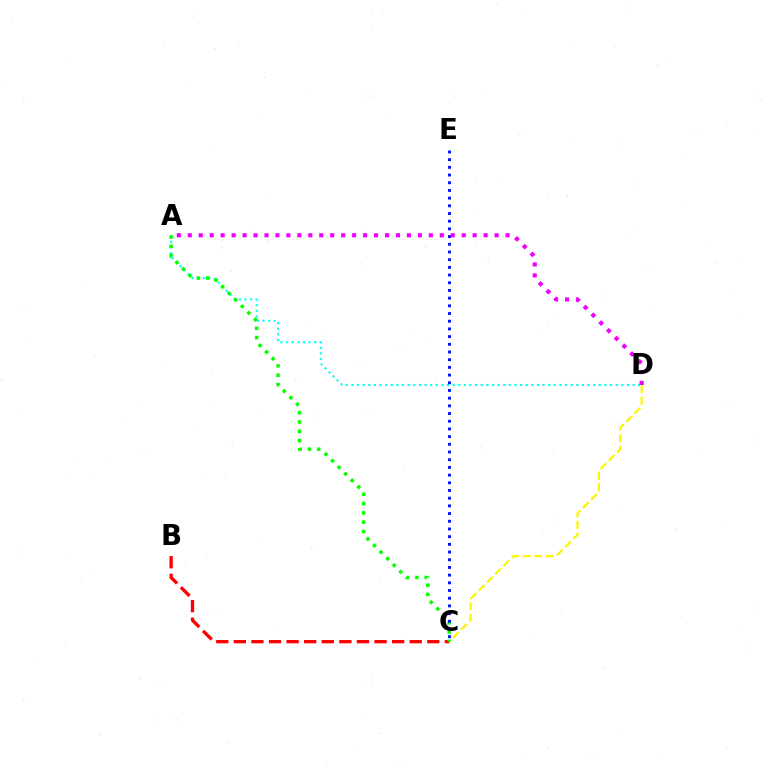{('A', 'D'): [{'color': '#00fff6', 'line_style': 'dotted', 'thickness': 1.53}, {'color': '#ee00ff', 'line_style': 'dotted', 'thickness': 2.98}], ('C', 'D'): [{'color': '#fcf500', 'line_style': 'dashed', 'thickness': 1.58}], ('B', 'C'): [{'color': '#ff0000', 'line_style': 'dashed', 'thickness': 2.39}], ('A', 'C'): [{'color': '#08ff00', 'line_style': 'dotted', 'thickness': 2.52}], ('C', 'E'): [{'color': '#0010ff', 'line_style': 'dotted', 'thickness': 2.09}]}